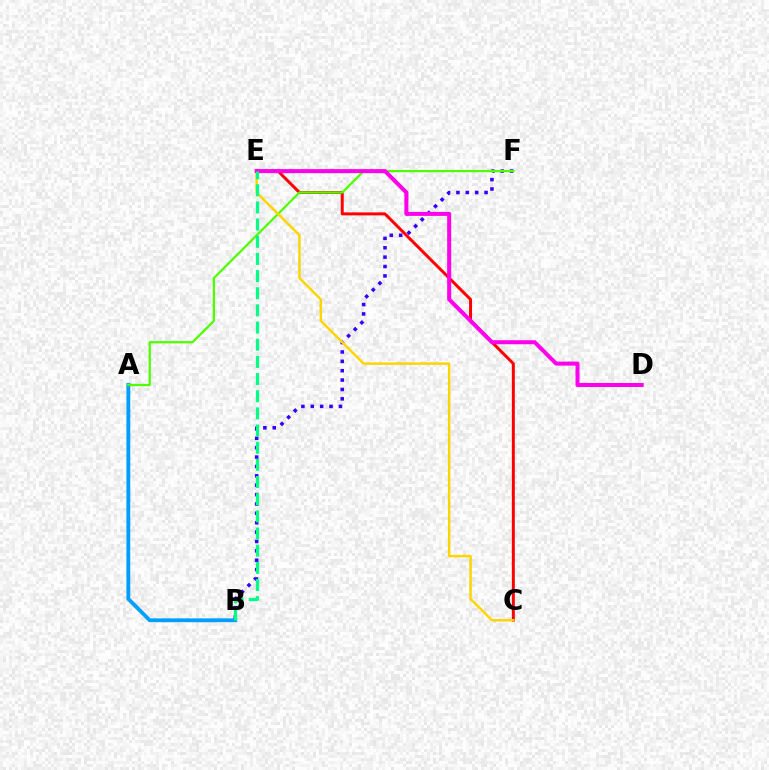{('B', 'F'): [{'color': '#3700ff', 'line_style': 'dotted', 'thickness': 2.55}], ('C', 'E'): [{'color': '#ff0000', 'line_style': 'solid', 'thickness': 2.14}, {'color': '#ffd500', 'line_style': 'solid', 'thickness': 1.78}], ('A', 'B'): [{'color': '#009eff', 'line_style': 'solid', 'thickness': 2.77}], ('A', 'F'): [{'color': '#4fff00', 'line_style': 'solid', 'thickness': 1.64}], ('D', 'E'): [{'color': '#ff00ed', 'line_style': 'solid', 'thickness': 2.9}], ('B', 'E'): [{'color': '#00ff86', 'line_style': 'dashed', 'thickness': 2.33}]}